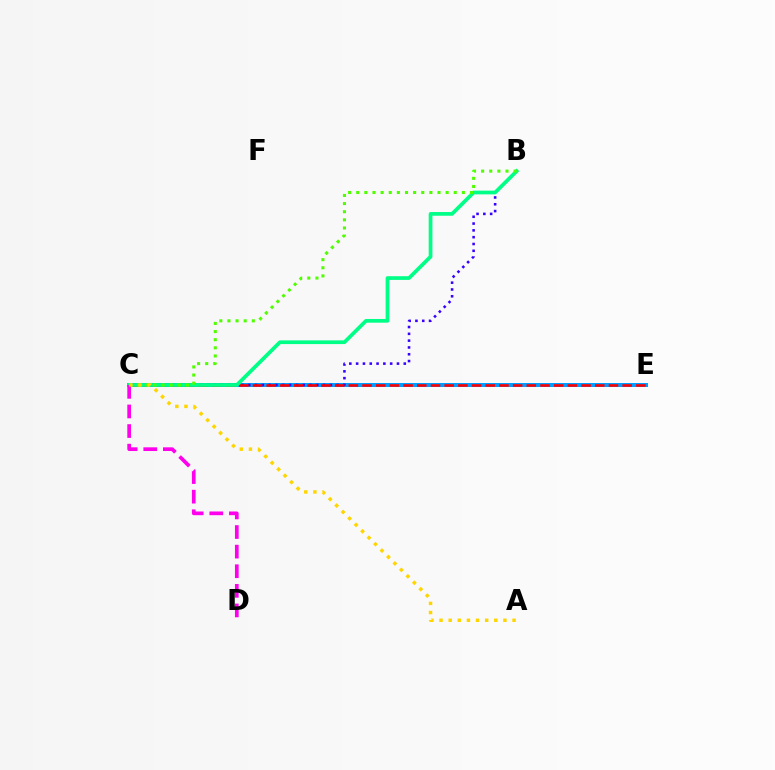{('C', 'E'): [{'color': '#009eff', 'line_style': 'solid', 'thickness': 2.87}, {'color': '#ff0000', 'line_style': 'dashed', 'thickness': 1.86}], ('B', 'C'): [{'color': '#3700ff', 'line_style': 'dotted', 'thickness': 1.85}, {'color': '#00ff86', 'line_style': 'solid', 'thickness': 2.68}, {'color': '#4fff00', 'line_style': 'dotted', 'thickness': 2.21}], ('C', 'D'): [{'color': '#ff00ed', 'line_style': 'dashed', 'thickness': 2.66}], ('A', 'C'): [{'color': '#ffd500', 'line_style': 'dotted', 'thickness': 2.48}]}